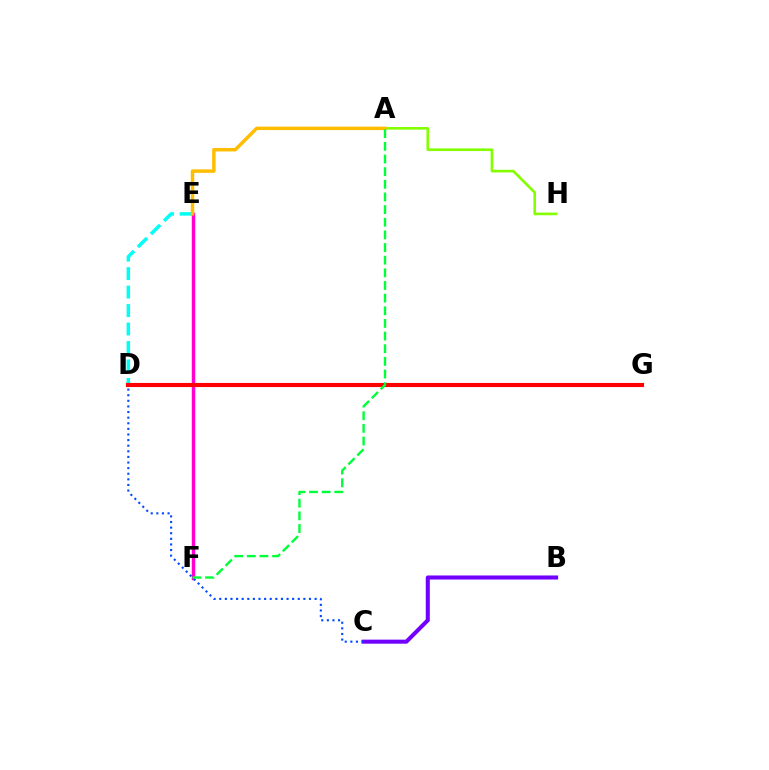{('A', 'H'): [{'color': '#84ff00', 'line_style': 'solid', 'thickness': 1.91}], ('D', 'E'): [{'color': '#00fff6', 'line_style': 'dashed', 'thickness': 2.51}], ('E', 'F'): [{'color': '#ff00cf', 'line_style': 'solid', 'thickness': 2.48}], ('B', 'C'): [{'color': '#7200ff', 'line_style': 'solid', 'thickness': 2.92}], ('D', 'G'): [{'color': '#ff0000', 'line_style': 'solid', 'thickness': 2.97}], ('A', 'E'): [{'color': '#ffbd00', 'line_style': 'solid', 'thickness': 2.49}], ('C', 'D'): [{'color': '#004bff', 'line_style': 'dotted', 'thickness': 1.52}], ('A', 'F'): [{'color': '#00ff39', 'line_style': 'dashed', 'thickness': 1.72}]}